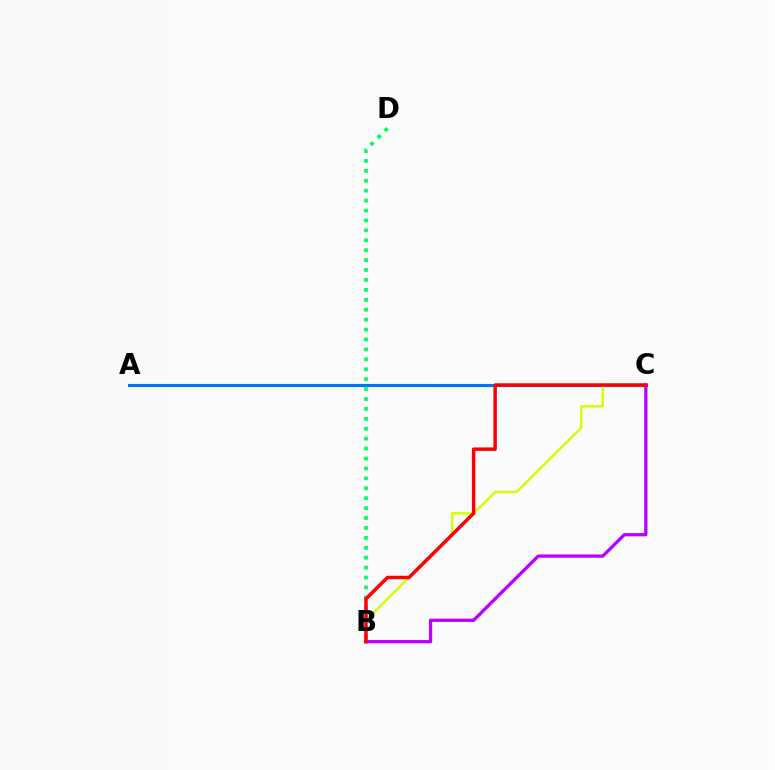{('A', 'C'): [{'color': '#0074ff', 'line_style': 'solid', 'thickness': 2.25}], ('B', 'D'): [{'color': '#00ff5c', 'line_style': 'dotted', 'thickness': 2.7}], ('B', 'C'): [{'color': '#d1ff00', 'line_style': 'solid', 'thickness': 1.71}, {'color': '#b900ff', 'line_style': 'solid', 'thickness': 2.35}, {'color': '#ff0000', 'line_style': 'solid', 'thickness': 2.5}]}